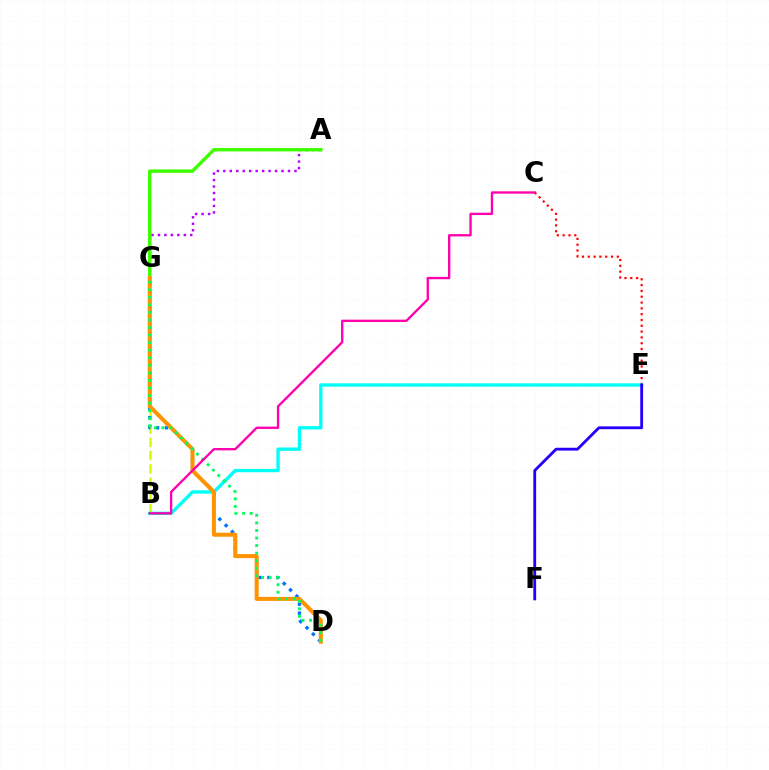{('C', 'E'): [{'color': '#ff0000', 'line_style': 'dotted', 'thickness': 1.58}], ('B', 'G'): [{'color': '#d1ff00', 'line_style': 'dashed', 'thickness': 1.8}], ('D', 'G'): [{'color': '#0074ff', 'line_style': 'dotted', 'thickness': 2.43}, {'color': '#ff9400', 'line_style': 'solid', 'thickness': 2.9}, {'color': '#00ff5c', 'line_style': 'dotted', 'thickness': 2.05}], ('A', 'G'): [{'color': '#b900ff', 'line_style': 'dotted', 'thickness': 1.76}, {'color': '#3dff00', 'line_style': 'solid', 'thickness': 2.47}], ('B', 'E'): [{'color': '#00fff6', 'line_style': 'solid', 'thickness': 2.42}], ('E', 'F'): [{'color': '#2500ff', 'line_style': 'solid', 'thickness': 2.04}], ('B', 'C'): [{'color': '#ff00ac', 'line_style': 'solid', 'thickness': 1.68}]}